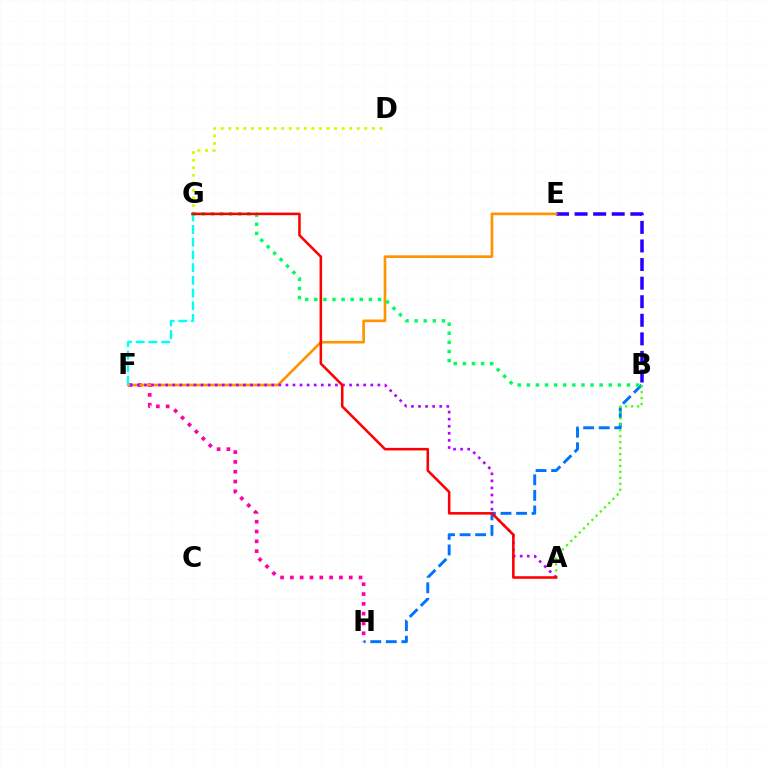{('B', 'H'): [{'color': '#0074ff', 'line_style': 'dashed', 'thickness': 2.11}], ('A', 'B'): [{'color': '#3dff00', 'line_style': 'dotted', 'thickness': 1.62}], ('B', 'E'): [{'color': '#2500ff', 'line_style': 'dashed', 'thickness': 2.52}], ('D', 'G'): [{'color': '#d1ff00', 'line_style': 'dotted', 'thickness': 2.05}], ('F', 'H'): [{'color': '#ff00ac', 'line_style': 'dotted', 'thickness': 2.67}], ('E', 'F'): [{'color': '#ff9400', 'line_style': 'solid', 'thickness': 1.92}], ('F', 'G'): [{'color': '#00fff6', 'line_style': 'dashed', 'thickness': 1.73}], ('B', 'G'): [{'color': '#00ff5c', 'line_style': 'dotted', 'thickness': 2.47}], ('A', 'F'): [{'color': '#b900ff', 'line_style': 'dotted', 'thickness': 1.92}], ('A', 'G'): [{'color': '#ff0000', 'line_style': 'solid', 'thickness': 1.84}]}